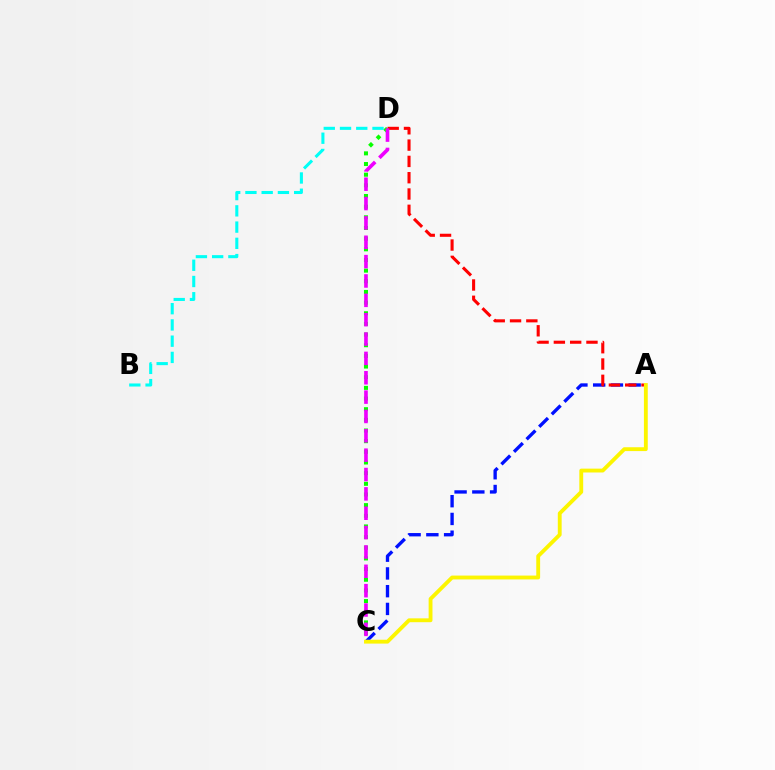{('A', 'C'): [{'color': '#0010ff', 'line_style': 'dashed', 'thickness': 2.41}, {'color': '#fcf500', 'line_style': 'solid', 'thickness': 2.77}], ('A', 'D'): [{'color': '#ff0000', 'line_style': 'dashed', 'thickness': 2.21}], ('C', 'D'): [{'color': '#08ff00', 'line_style': 'dotted', 'thickness': 2.9}, {'color': '#ee00ff', 'line_style': 'dashed', 'thickness': 2.63}], ('B', 'D'): [{'color': '#00fff6', 'line_style': 'dashed', 'thickness': 2.21}]}